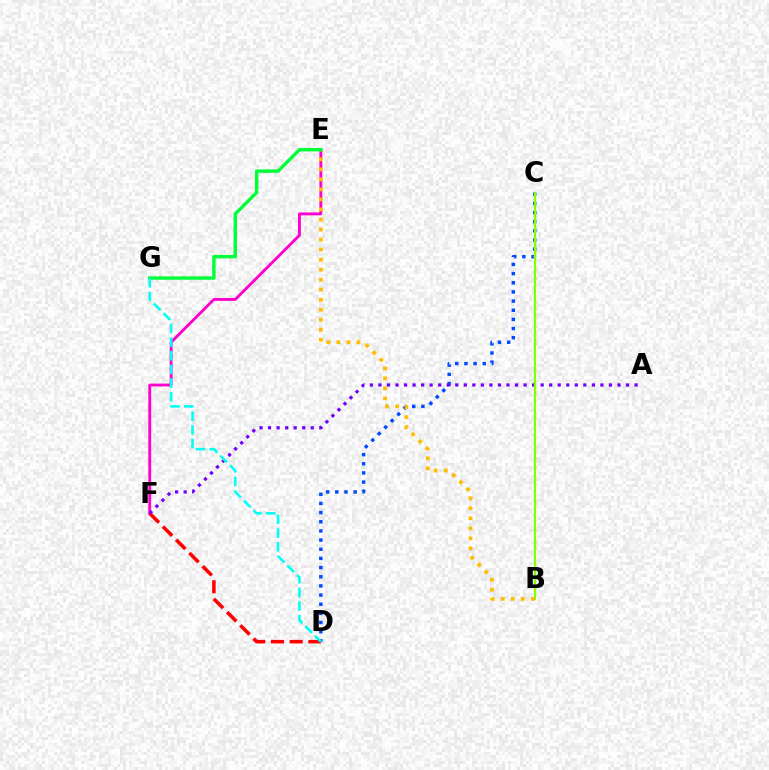{('E', 'F'): [{'color': '#ff00cf', 'line_style': 'solid', 'thickness': 2.06}], ('D', 'F'): [{'color': '#ff0000', 'line_style': 'dashed', 'thickness': 2.54}], ('C', 'D'): [{'color': '#004bff', 'line_style': 'dotted', 'thickness': 2.49}], ('A', 'F'): [{'color': '#7200ff', 'line_style': 'dotted', 'thickness': 2.32}], ('B', 'C'): [{'color': '#84ff00', 'line_style': 'solid', 'thickness': 1.61}], ('B', 'E'): [{'color': '#ffbd00', 'line_style': 'dotted', 'thickness': 2.72}], ('E', 'G'): [{'color': '#00ff39', 'line_style': 'solid', 'thickness': 2.45}], ('D', 'G'): [{'color': '#00fff6', 'line_style': 'dashed', 'thickness': 1.85}]}